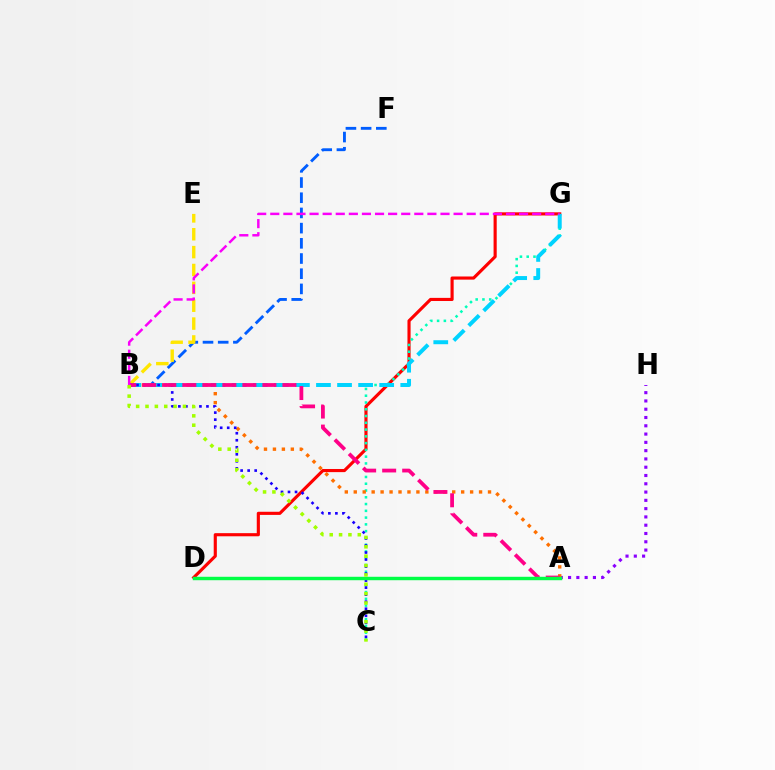{('A', 'D'): [{'color': '#31ff00', 'line_style': 'dotted', 'thickness': 1.81}, {'color': '#00ff45', 'line_style': 'solid', 'thickness': 2.47}], ('A', 'H'): [{'color': '#8a00ff', 'line_style': 'dotted', 'thickness': 2.25}], ('B', 'F'): [{'color': '#005dff', 'line_style': 'dashed', 'thickness': 2.06}], ('D', 'G'): [{'color': '#ff0000', 'line_style': 'solid', 'thickness': 2.26}], ('C', 'G'): [{'color': '#00ffbb', 'line_style': 'dotted', 'thickness': 1.84}], ('B', 'E'): [{'color': '#ffe600', 'line_style': 'dashed', 'thickness': 2.43}], ('A', 'B'): [{'color': '#ff7000', 'line_style': 'dotted', 'thickness': 2.43}, {'color': '#ff0088', 'line_style': 'dashed', 'thickness': 2.72}], ('B', 'G'): [{'color': '#00d3ff', 'line_style': 'dashed', 'thickness': 2.86}, {'color': '#fa00f9', 'line_style': 'dashed', 'thickness': 1.78}], ('B', 'C'): [{'color': '#1900ff', 'line_style': 'dotted', 'thickness': 1.91}, {'color': '#a2ff00', 'line_style': 'dotted', 'thickness': 2.54}]}